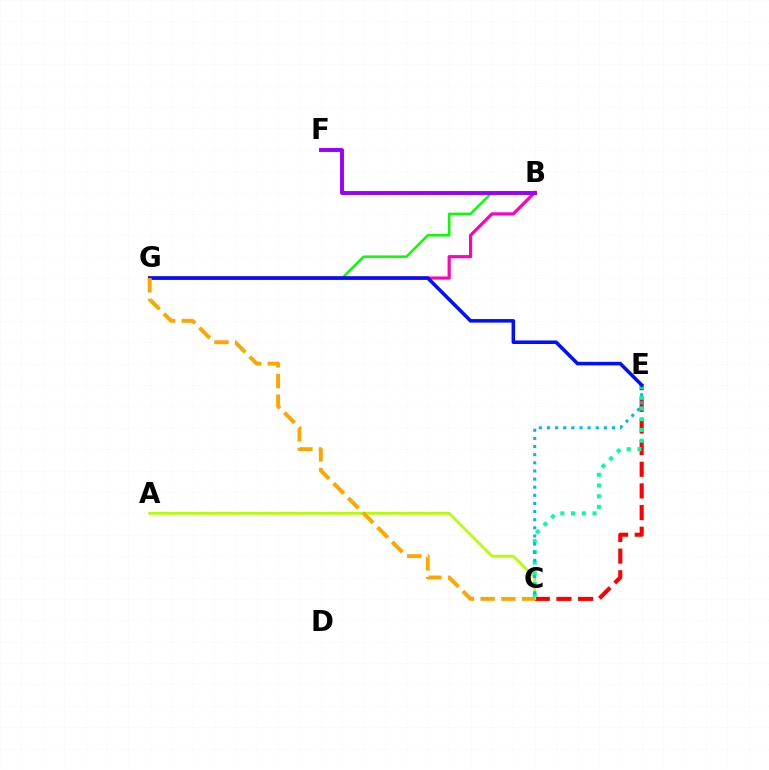{('B', 'G'): [{'color': '#08ff00', 'line_style': 'solid', 'thickness': 1.82}, {'color': '#ff00bd', 'line_style': 'solid', 'thickness': 2.28}], ('C', 'E'): [{'color': '#ff0000', 'line_style': 'dashed', 'thickness': 2.94}, {'color': '#00ff9d', 'line_style': 'dotted', 'thickness': 2.91}, {'color': '#00b5ff', 'line_style': 'dotted', 'thickness': 2.21}], ('A', 'C'): [{'color': '#b3ff00', 'line_style': 'solid', 'thickness': 1.95}], ('B', 'F'): [{'color': '#9b00ff', 'line_style': 'solid', 'thickness': 2.83}], ('E', 'G'): [{'color': '#0010ff', 'line_style': 'solid', 'thickness': 2.56}], ('C', 'G'): [{'color': '#ffa500', 'line_style': 'dashed', 'thickness': 2.81}]}